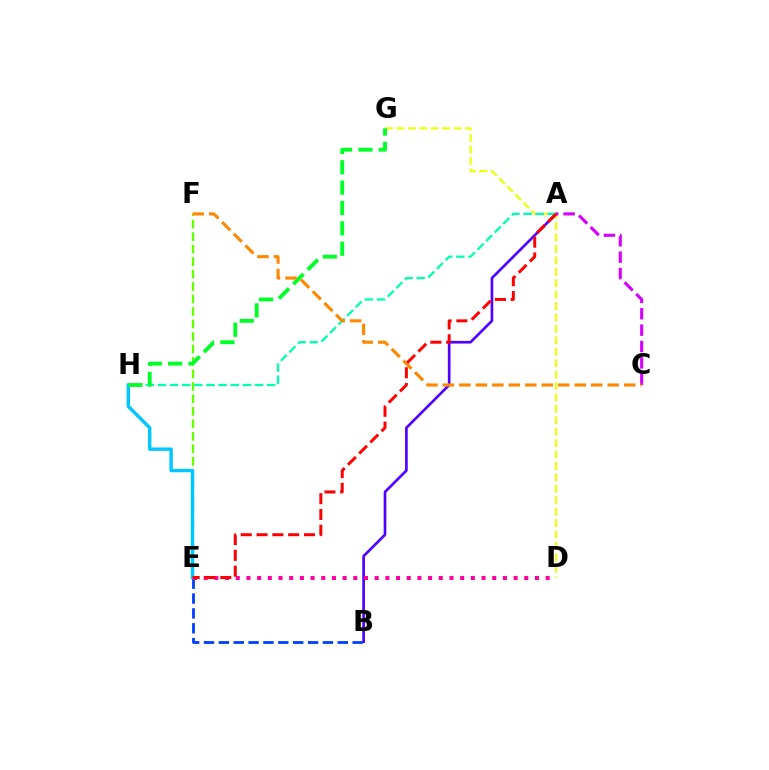{('A', 'B'): [{'color': '#4f00ff', 'line_style': 'solid', 'thickness': 1.92}], ('D', 'G'): [{'color': '#eeff00', 'line_style': 'dashed', 'thickness': 1.55}], ('A', 'C'): [{'color': '#d600ff', 'line_style': 'dashed', 'thickness': 2.22}], ('A', 'H'): [{'color': '#00ffaf', 'line_style': 'dashed', 'thickness': 1.65}], ('B', 'E'): [{'color': '#003fff', 'line_style': 'dashed', 'thickness': 2.02}], ('E', 'F'): [{'color': '#66ff00', 'line_style': 'dashed', 'thickness': 1.7}], ('E', 'H'): [{'color': '#00c7ff', 'line_style': 'solid', 'thickness': 2.45}], ('D', 'E'): [{'color': '#ff00a0', 'line_style': 'dotted', 'thickness': 2.9}], ('G', 'H'): [{'color': '#00ff27', 'line_style': 'dashed', 'thickness': 2.77}], ('C', 'F'): [{'color': '#ff8800', 'line_style': 'dashed', 'thickness': 2.24}], ('A', 'E'): [{'color': '#ff0000', 'line_style': 'dashed', 'thickness': 2.15}]}